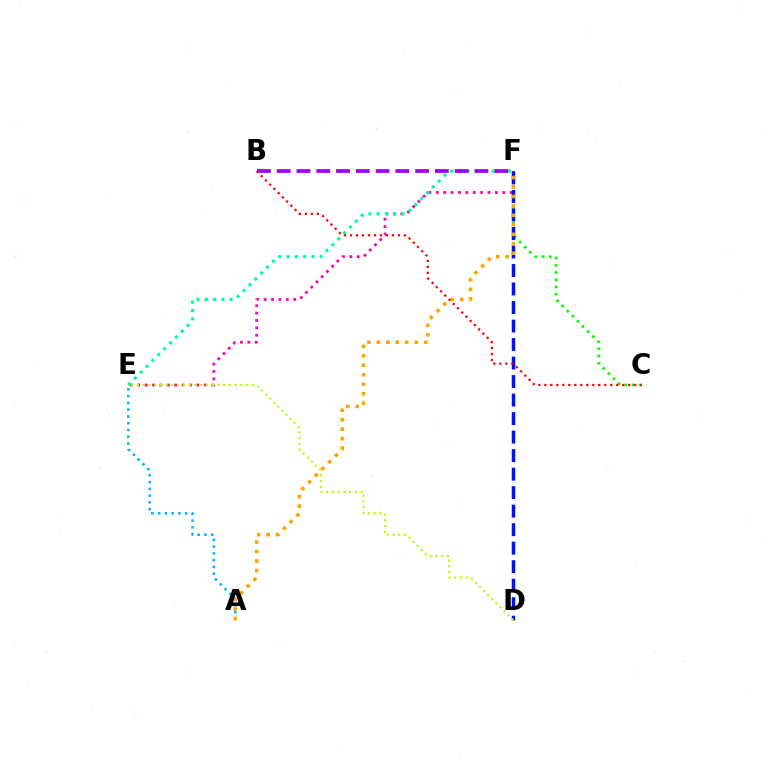{('C', 'F'): [{'color': '#08ff00', 'line_style': 'dotted', 'thickness': 1.96}], ('E', 'F'): [{'color': '#ff00bd', 'line_style': 'dotted', 'thickness': 2.01}, {'color': '#00ff9d', 'line_style': 'dotted', 'thickness': 2.25}], ('A', 'E'): [{'color': '#00b5ff', 'line_style': 'dotted', 'thickness': 1.84}], ('D', 'F'): [{'color': '#0010ff', 'line_style': 'dashed', 'thickness': 2.51}], ('B', 'F'): [{'color': '#9b00ff', 'line_style': 'dashed', 'thickness': 2.69}], ('D', 'E'): [{'color': '#b3ff00', 'line_style': 'dotted', 'thickness': 1.56}], ('A', 'F'): [{'color': '#ffa500', 'line_style': 'dotted', 'thickness': 2.57}], ('B', 'C'): [{'color': '#ff0000', 'line_style': 'dotted', 'thickness': 1.63}]}